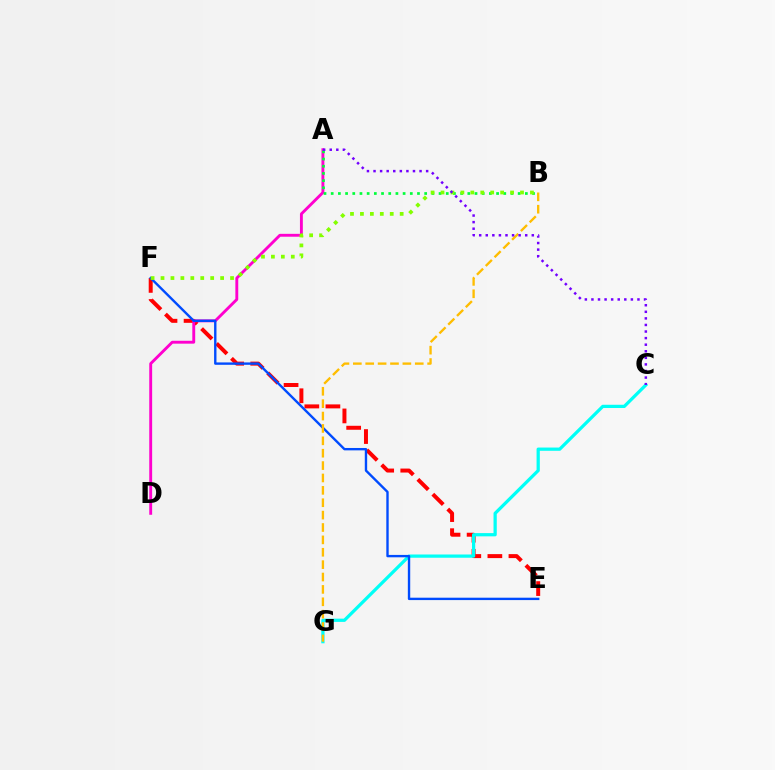{('E', 'F'): [{'color': '#ff0000', 'line_style': 'dashed', 'thickness': 2.86}, {'color': '#004bff', 'line_style': 'solid', 'thickness': 1.72}], ('C', 'G'): [{'color': '#00fff6', 'line_style': 'solid', 'thickness': 2.33}], ('A', 'D'): [{'color': '#ff00cf', 'line_style': 'solid', 'thickness': 2.08}], ('A', 'B'): [{'color': '#00ff39', 'line_style': 'dotted', 'thickness': 1.95}], ('B', 'G'): [{'color': '#ffbd00', 'line_style': 'dashed', 'thickness': 1.68}], ('B', 'F'): [{'color': '#84ff00', 'line_style': 'dotted', 'thickness': 2.7}], ('A', 'C'): [{'color': '#7200ff', 'line_style': 'dotted', 'thickness': 1.79}]}